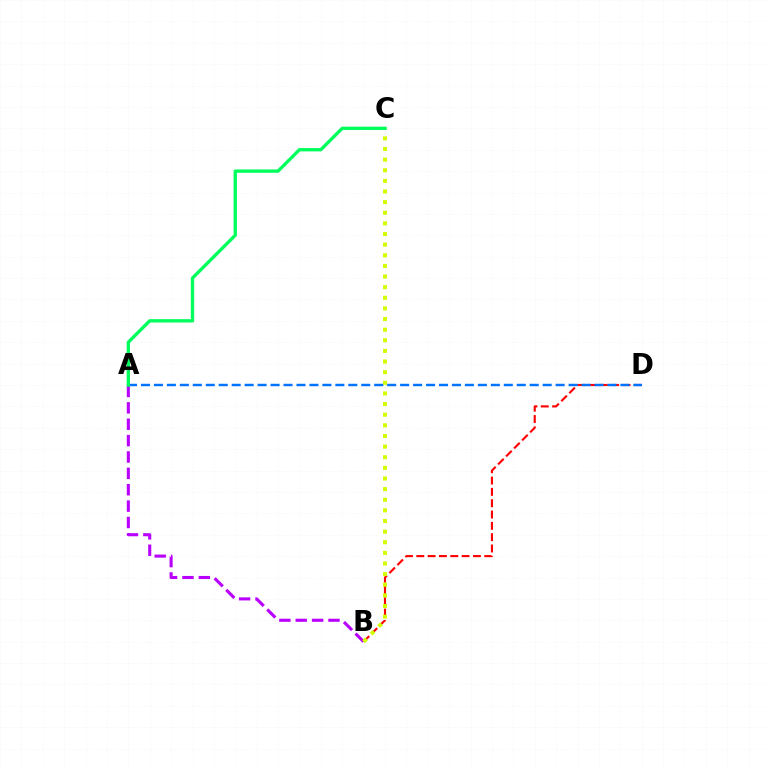{('A', 'B'): [{'color': '#b900ff', 'line_style': 'dashed', 'thickness': 2.22}], ('B', 'D'): [{'color': '#ff0000', 'line_style': 'dashed', 'thickness': 1.54}], ('B', 'C'): [{'color': '#d1ff00', 'line_style': 'dotted', 'thickness': 2.89}], ('A', 'D'): [{'color': '#0074ff', 'line_style': 'dashed', 'thickness': 1.76}], ('A', 'C'): [{'color': '#00ff5c', 'line_style': 'solid', 'thickness': 2.4}]}